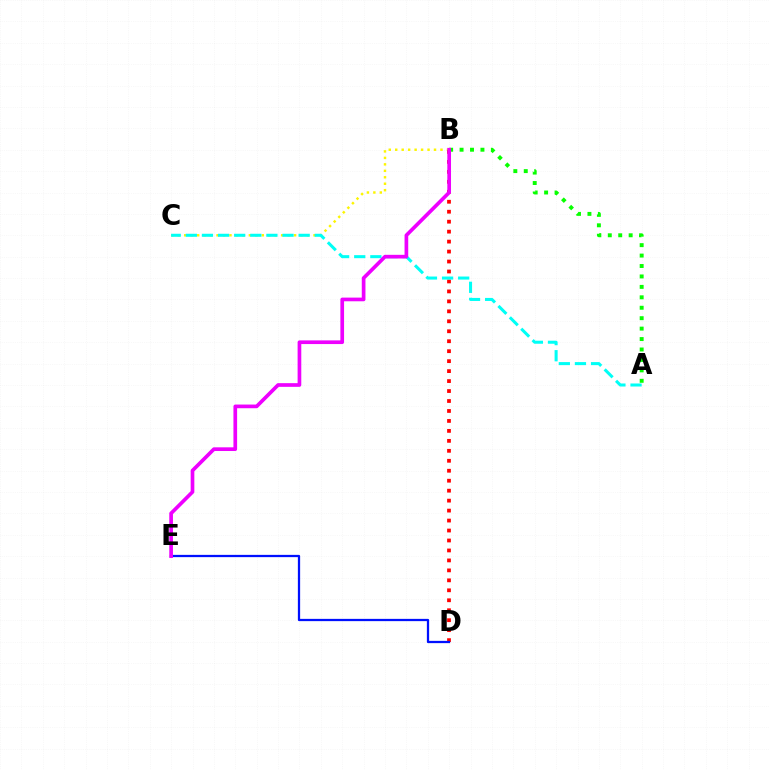{('A', 'B'): [{'color': '#08ff00', 'line_style': 'dotted', 'thickness': 2.84}], ('B', 'C'): [{'color': '#fcf500', 'line_style': 'dotted', 'thickness': 1.76}], ('B', 'D'): [{'color': '#ff0000', 'line_style': 'dotted', 'thickness': 2.71}], ('A', 'C'): [{'color': '#00fff6', 'line_style': 'dashed', 'thickness': 2.19}], ('D', 'E'): [{'color': '#0010ff', 'line_style': 'solid', 'thickness': 1.63}], ('B', 'E'): [{'color': '#ee00ff', 'line_style': 'solid', 'thickness': 2.65}]}